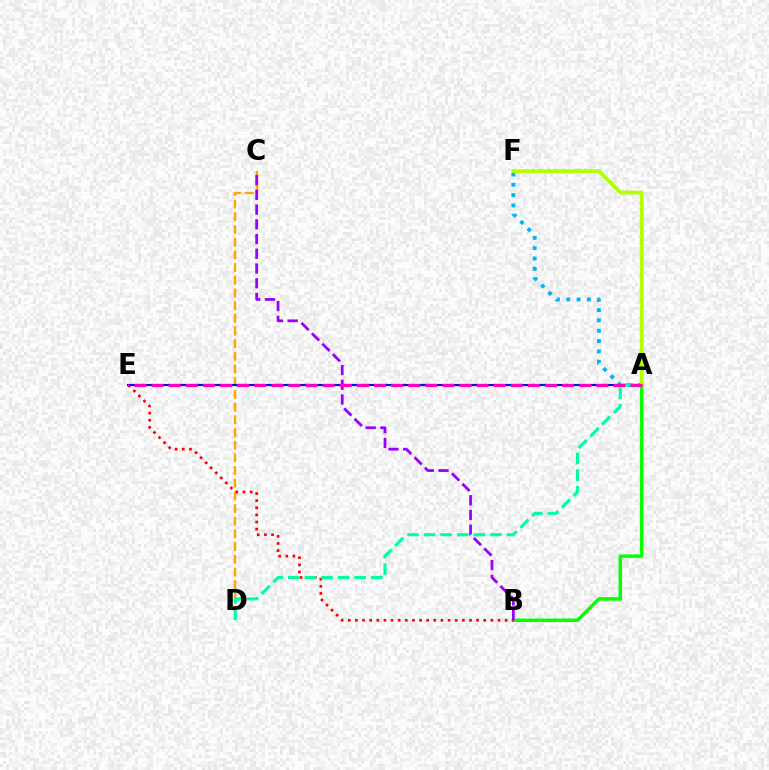{('C', 'D'): [{'color': '#ffa500', 'line_style': 'dashed', 'thickness': 1.72}], ('A', 'B'): [{'color': '#08ff00', 'line_style': 'solid', 'thickness': 2.49}], ('B', 'E'): [{'color': '#ff0000', 'line_style': 'dotted', 'thickness': 1.94}], ('B', 'C'): [{'color': '#9b00ff', 'line_style': 'dashed', 'thickness': 2.0}], ('A', 'E'): [{'color': '#0010ff', 'line_style': 'solid', 'thickness': 1.54}, {'color': '#ff00bd', 'line_style': 'dashed', 'thickness': 2.32}], ('A', 'F'): [{'color': '#00b5ff', 'line_style': 'dotted', 'thickness': 2.8}, {'color': '#b3ff00', 'line_style': 'solid', 'thickness': 2.7}], ('A', 'D'): [{'color': '#00ff9d', 'line_style': 'dashed', 'thickness': 2.25}]}